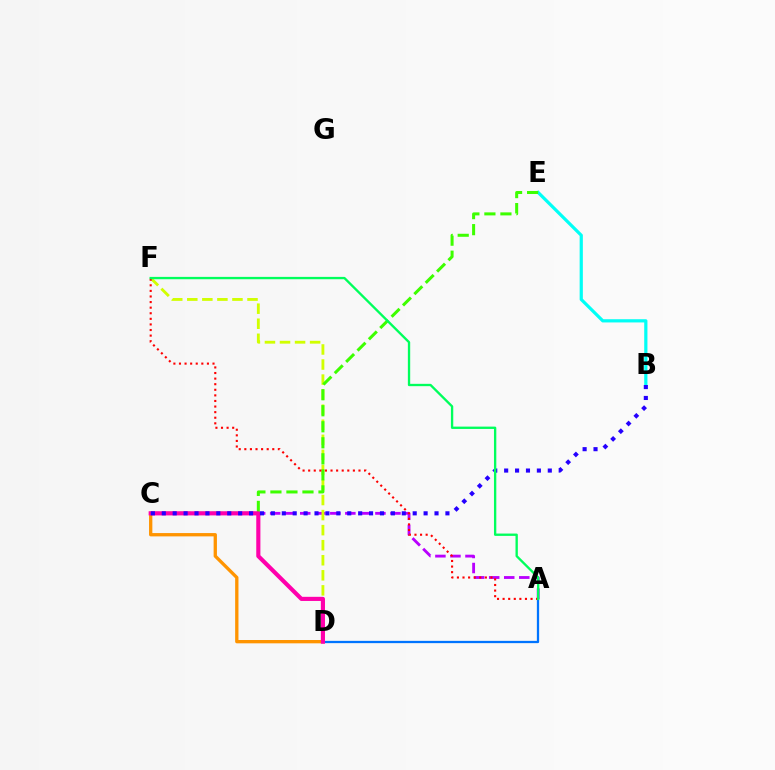{('A', 'C'): [{'color': '#b900ff', 'line_style': 'dashed', 'thickness': 2.04}], ('B', 'E'): [{'color': '#00fff6', 'line_style': 'solid', 'thickness': 2.31}], ('D', 'F'): [{'color': '#d1ff00', 'line_style': 'dashed', 'thickness': 2.05}], ('A', 'D'): [{'color': '#0074ff', 'line_style': 'solid', 'thickness': 1.63}], ('C', 'E'): [{'color': '#3dff00', 'line_style': 'dashed', 'thickness': 2.18}], ('C', 'D'): [{'color': '#ff9400', 'line_style': 'solid', 'thickness': 2.39}, {'color': '#ff00ac', 'line_style': 'solid', 'thickness': 2.98}], ('A', 'F'): [{'color': '#ff0000', 'line_style': 'dotted', 'thickness': 1.52}, {'color': '#00ff5c', 'line_style': 'solid', 'thickness': 1.68}], ('B', 'C'): [{'color': '#2500ff', 'line_style': 'dotted', 'thickness': 2.96}]}